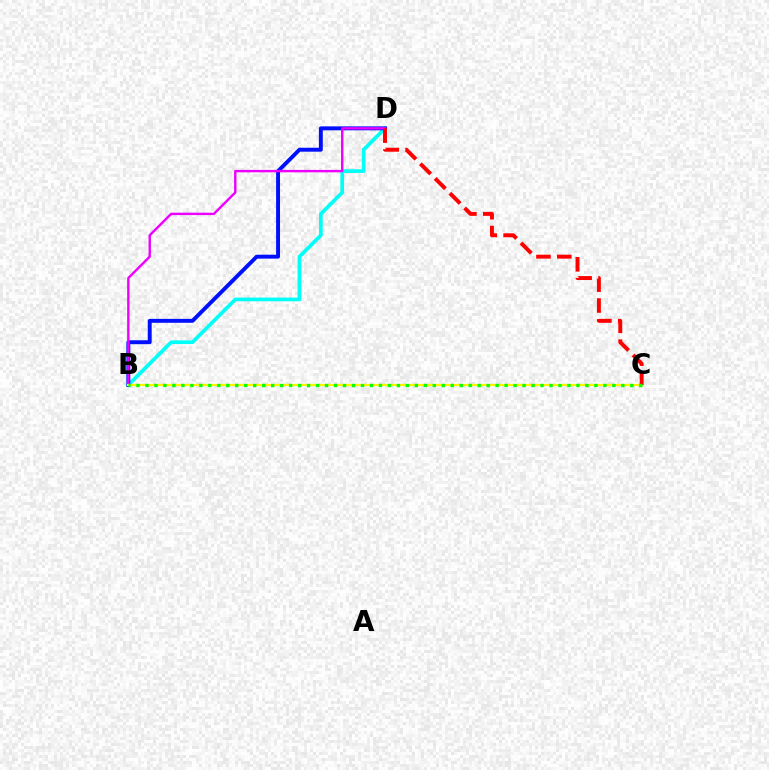{('B', 'D'): [{'color': '#00fff6', 'line_style': 'solid', 'thickness': 2.66}, {'color': '#0010ff', 'line_style': 'solid', 'thickness': 2.82}, {'color': '#ee00ff', 'line_style': 'solid', 'thickness': 1.73}], ('B', 'C'): [{'color': '#fcf500', 'line_style': 'solid', 'thickness': 1.57}, {'color': '#08ff00', 'line_style': 'dotted', 'thickness': 2.44}], ('C', 'D'): [{'color': '#ff0000', 'line_style': 'dashed', 'thickness': 2.83}]}